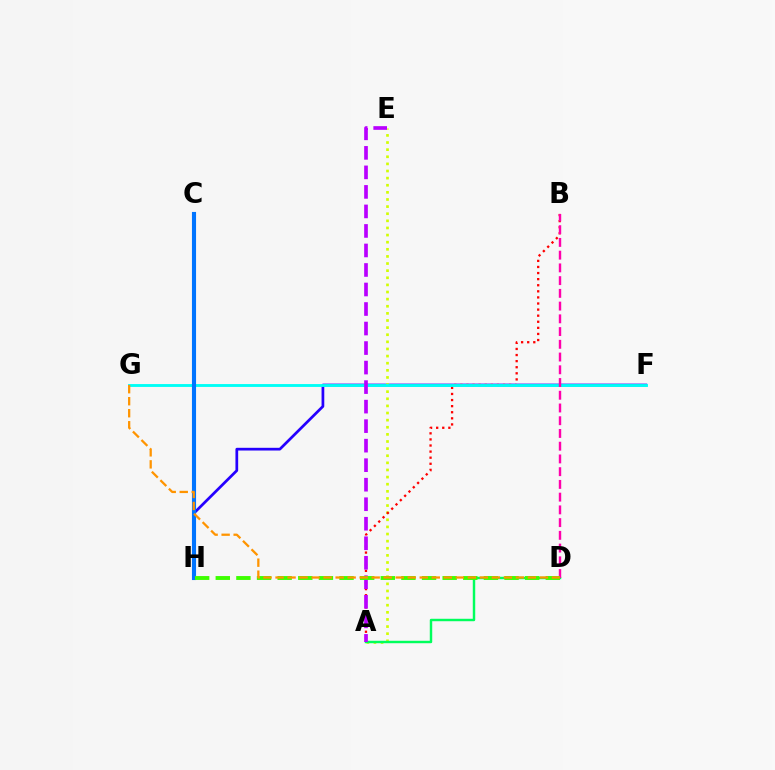{('F', 'H'): [{'color': '#2500ff', 'line_style': 'solid', 'thickness': 1.96}], ('A', 'E'): [{'color': '#d1ff00', 'line_style': 'dotted', 'thickness': 1.93}, {'color': '#b900ff', 'line_style': 'dashed', 'thickness': 2.65}], ('A', 'B'): [{'color': '#ff0000', 'line_style': 'dotted', 'thickness': 1.65}], ('F', 'G'): [{'color': '#00fff6', 'line_style': 'solid', 'thickness': 2.07}], ('A', 'D'): [{'color': '#00ff5c', 'line_style': 'solid', 'thickness': 1.75}], ('C', 'H'): [{'color': '#0074ff', 'line_style': 'solid', 'thickness': 2.96}], ('B', 'D'): [{'color': '#ff00ac', 'line_style': 'dashed', 'thickness': 1.73}], ('D', 'H'): [{'color': '#3dff00', 'line_style': 'dashed', 'thickness': 2.8}], ('D', 'G'): [{'color': '#ff9400', 'line_style': 'dashed', 'thickness': 1.63}]}